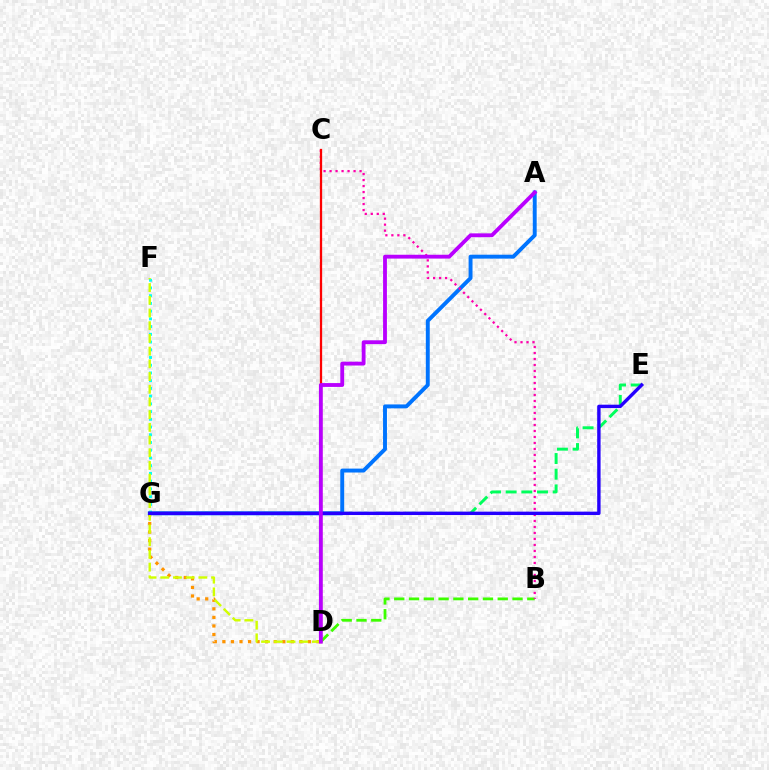{('B', 'D'): [{'color': '#3dff00', 'line_style': 'dashed', 'thickness': 2.01}], ('F', 'G'): [{'color': '#00fff6', 'line_style': 'dotted', 'thickness': 2.1}], ('D', 'G'): [{'color': '#ff9400', 'line_style': 'dotted', 'thickness': 2.33}], ('A', 'G'): [{'color': '#0074ff', 'line_style': 'solid', 'thickness': 2.82}], ('D', 'F'): [{'color': '#d1ff00', 'line_style': 'dashed', 'thickness': 1.73}], ('E', 'G'): [{'color': '#00ff5c', 'line_style': 'dashed', 'thickness': 2.13}, {'color': '#2500ff', 'line_style': 'solid', 'thickness': 2.44}], ('B', 'C'): [{'color': '#ff00ac', 'line_style': 'dotted', 'thickness': 1.63}], ('C', 'D'): [{'color': '#ff0000', 'line_style': 'solid', 'thickness': 1.65}], ('A', 'D'): [{'color': '#b900ff', 'line_style': 'solid', 'thickness': 2.76}]}